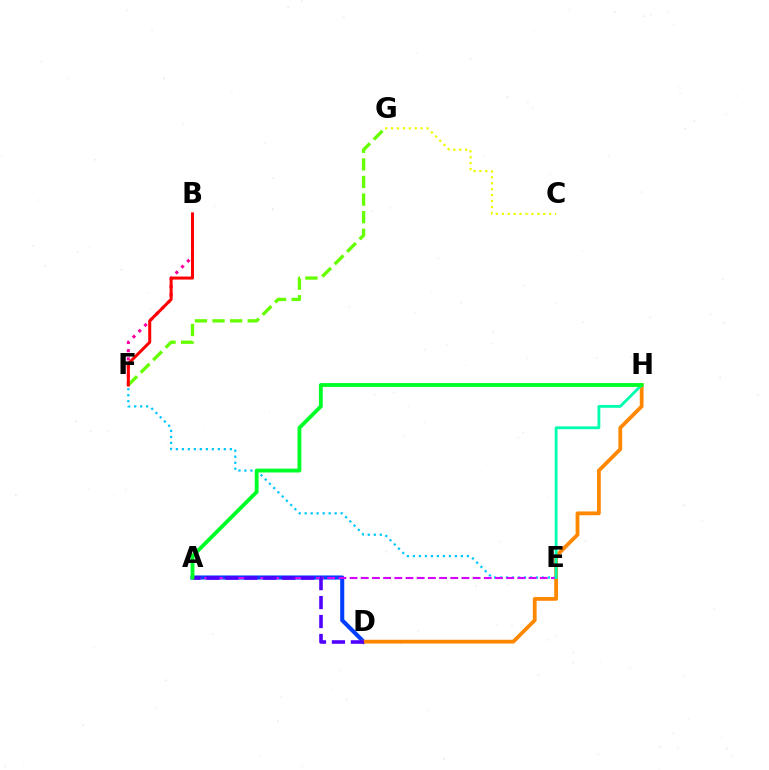{('A', 'D'): [{'color': '#003fff', 'line_style': 'solid', 'thickness': 2.95}, {'color': '#4f00ff', 'line_style': 'dashed', 'thickness': 2.58}], ('D', 'H'): [{'color': '#ff8800', 'line_style': 'solid', 'thickness': 2.73}], ('E', 'F'): [{'color': '#00c7ff', 'line_style': 'dotted', 'thickness': 1.63}], ('A', 'E'): [{'color': '#d600ff', 'line_style': 'dashed', 'thickness': 1.52}], ('E', 'H'): [{'color': '#00ffaf', 'line_style': 'solid', 'thickness': 2.04}], ('B', 'F'): [{'color': '#ff00a0', 'line_style': 'dotted', 'thickness': 2.23}, {'color': '#ff0000', 'line_style': 'solid', 'thickness': 2.17}], ('C', 'G'): [{'color': '#eeff00', 'line_style': 'dotted', 'thickness': 1.61}], ('A', 'H'): [{'color': '#00ff27', 'line_style': 'solid', 'thickness': 2.76}], ('F', 'G'): [{'color': '#66ff00', 'line_style': 'dashed', 'thickness': 2.39}]}